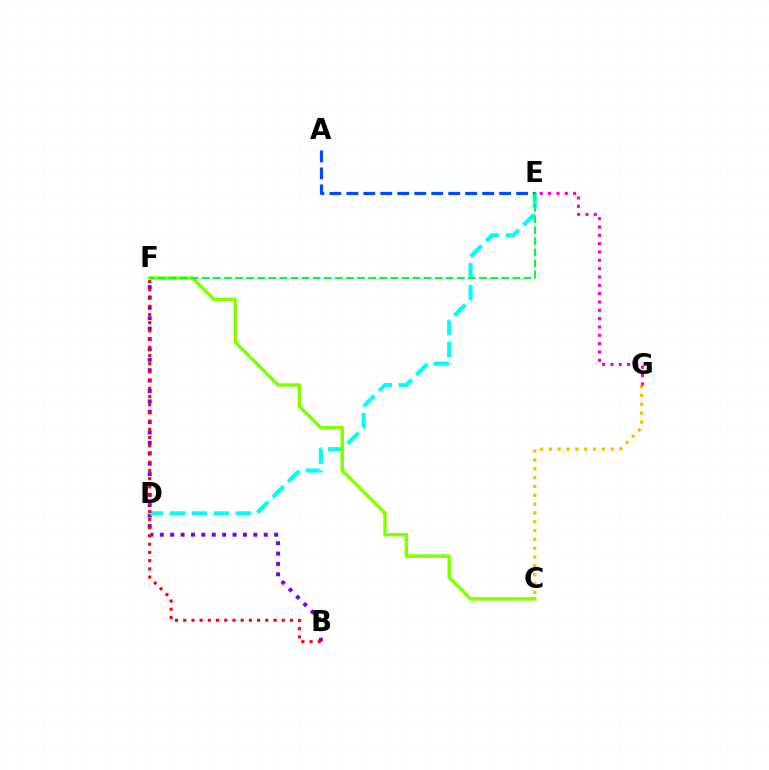{('B', 'F'): [{'color': '#7200ff', 'line_style': 'dotted', 'thickness': 2.82}, {'color': '#ff0000', 'line_style': 'dotted', 'thickness': 2.23}], ('D', 'E'): [{'color': '#00fff6', 'line_style': 'dashed', 'thickness': 2.98}], ('C', 'G'): [{'color': '#ffbd00', 'line_style': 'dotted', 'thickness': 2.4}], ('E', 'G'): [{'color': '#ff00cf', 'line_style': 'dotted', 'thickness': 2.26}], ('C', 'F'): [{'color': '#84ff00', 'line_style': 'solid', 'thickness': 2.52}], ('A', 'E'): [{'color': '#004bff', 'line_style': 'dashed', 'thickness': 2.31}], ('E', 'F'): [{'color': '#00ff39', 'line_style': 'dashed', 'thickness': 1.51}]}